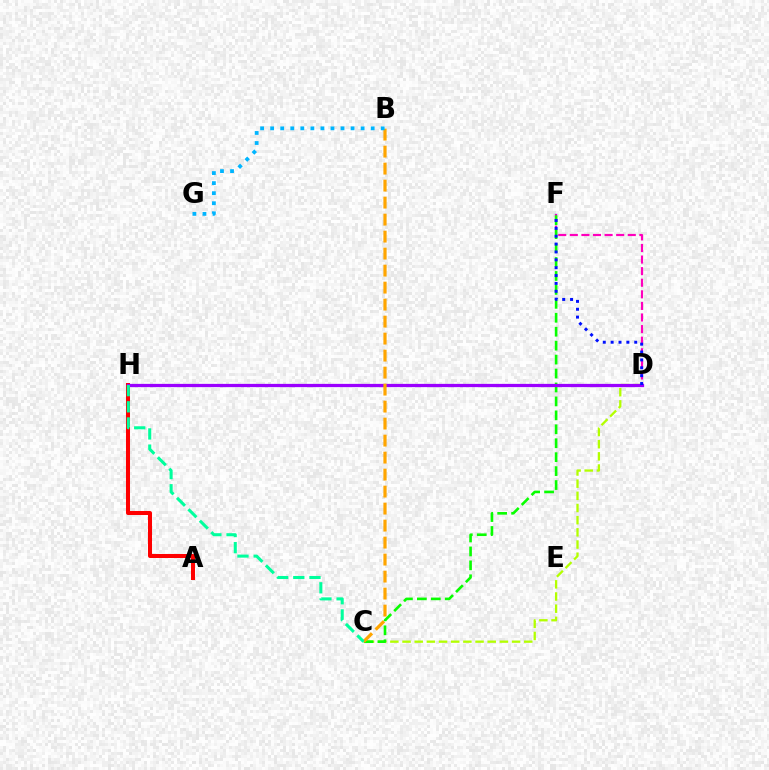{('C', 'D'): [{'color': '#b3ff00', 'line_style': 'dashed', 'thickness': 1.65}], ('D', 'F'): [{'color': '#ff00bd', 'line_style': 'dashed', 'thickness': 1.57}, {'color': '#0010ff', 'line_style': 'dotted', 'thickness': 2.14}], ('C', 'F'): [{'color': '#08ff00', 'line_style': 'dashed', 'thickness': 1.89}], ('A', 'H'): [{'color': '#ff0000', 'line_style': 'solid', 'thickness': 2.89}], ('D', 'H'): [{'color': '#9b00ff', 'line_style': 'solid', 'thickness': 2.34}], ('B', 'C'): [{'color': '#ffa500', 'line_style': 'dashed', 'thickness': 2.31}], ('B', 'G'): [{'color': '#00b5ff', 'line_style': 'dotted', 'thickness': 2.73}], ('C', 'H'): [{'color': '#00ff9d', 'line_style': 'dashed', 'thickness': 2.2}]}